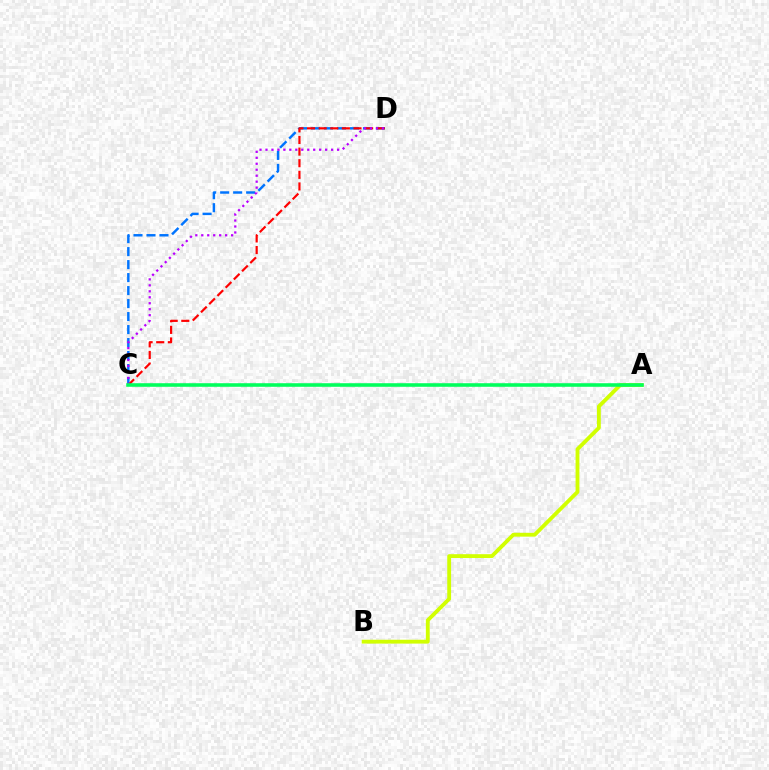{('C', 'D'): [{'color': '#0074ff', 'line_style': 'dashed', 'thickness': 1.77}, {'color': '#ff0000', 'line_style': 'dashed', 'thickness': 1.58}, {'color': '#b900ff', 'line_style': 'dotted', 'thickness': 1.62}], ('A', 'B'): [{'color': '#d1ff00', 'line_style': 'solid', 'thickness': 2.77}], ('A', 'C'): [{'color': '#00ff5c', 'line_style': 'solid', 'thickness': 2.57}]}